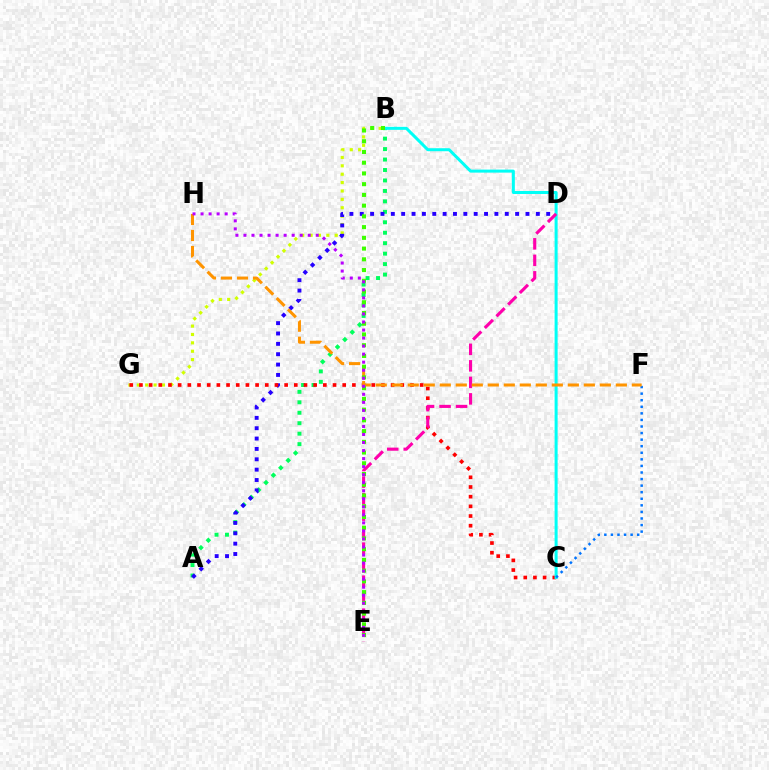{('A', 'B'): [{'color': '#00ff5c', 'line_style': 'dotted', 'thickness': 2.84}], ('B', 'G'): [{'color': '#d1ff00', 'line_style': 'dotted', 'thickness': 2.28}], ('A', 'D'): [{'color': '#2500ff', 'line_style': 'dotted', 'thickness': 2.81}], ('C', 'G'): [{'color': '#ff0000', 'line_style': 'dotted', 'thickness': 2.63}], ('B', 'C'): [{'color': '#00fff6', 'line_style': 'solid', 'thickness': 2.17}], ('C', 'F'): [{'color': '#0074ff', 'line_style': 'dotted', 'thickness': 1.79}], ('D', 'E'): [{'color': '#ff00ac', 'line_style': 'dashed', 'thickness': 2.24}], ('F', 'H'): [{'color': '#ff9400', 'line_style': 'dashed', 'thickness': 2.17}], ('B', 'E'): [{'color': '#3dff00', 'line_style': 'dotted', 'thickness': 2.92}], ('E', 'H'): [{'color': '#b900ff', 'line_style': 'dotted', 'thickness': 2.18}]}